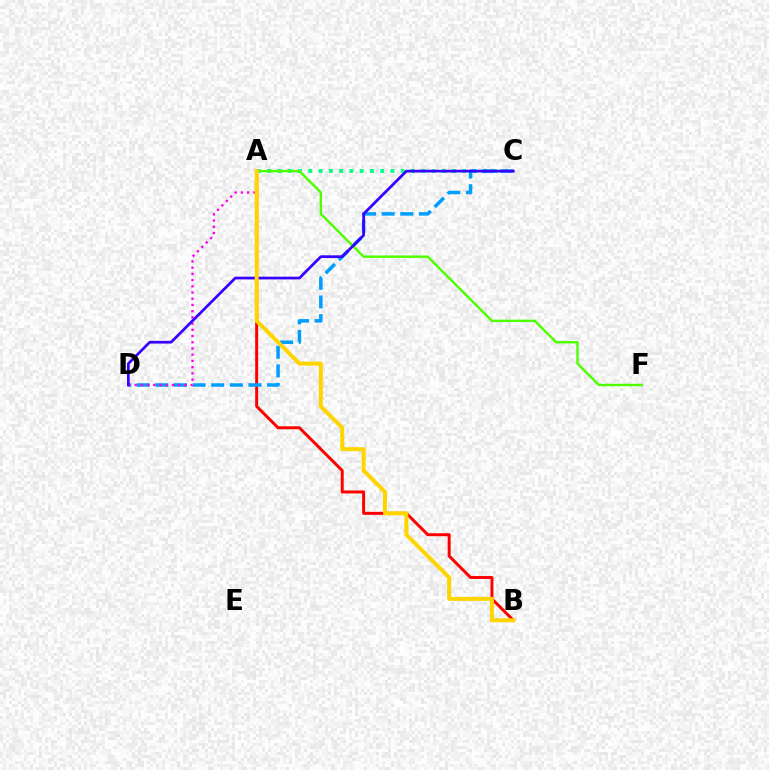{('A', 'C'): [{'color': '#00ff86', 'line_style': 'dotted', 'thickness': 2.79}], ('A', 'B'): [{'color': '#ff0000', 'line_style': 'solid', 'thickness': 2.14}, {'color': '#ffd500', 'line_style': 'solid', 'thickness': 2.87}], ('C', 'D'): [{'color': '#009eff', 'line_style': 'dashed', 'thickness': 2.53}, {'color': '#3700ff', 'line_style': 'solid', 'thickness': 1.96}], ('A', 'D'): [{'color': '#ff00ed', 'line_style': 'dotted', 'thickness': 1.69}], ('A', 'F'): [{'color': '#4fff00', 'line_style': 'solid', 'thickness': 1.74}]}